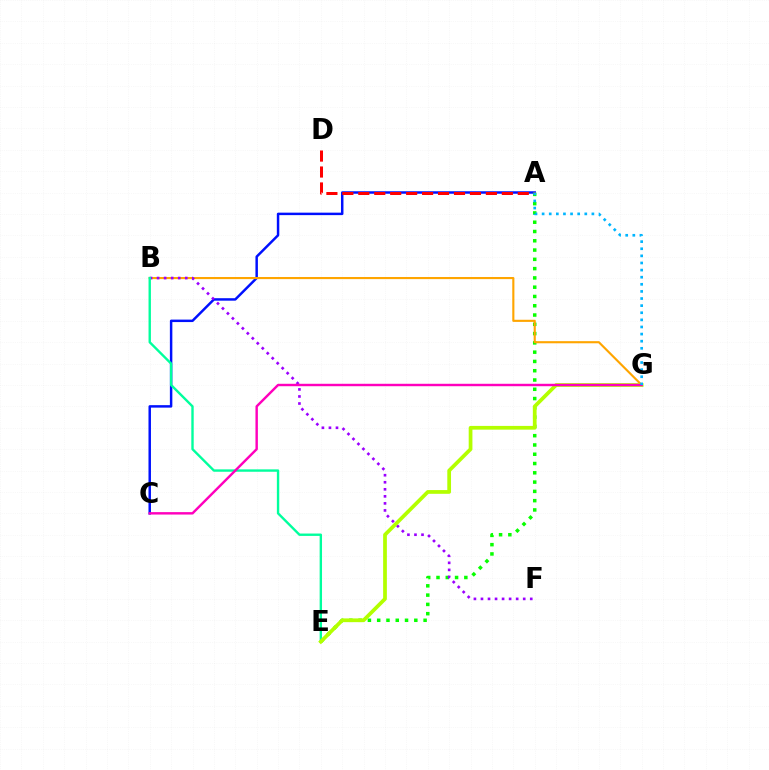{('A', 'C'): [{'color': '#0010ff', 'line_style': 'solid', 'thickness': 1.78}], ('A', 'E'): [{'color': '#08ff00', 'line_style': 'dotted', 'thickness': 2.52}], ('B', 'G'): [{'color': '#ffa500', 'line_style': 'solid', 'thickness': 1.53}], ('A', 'D'): [{'color': '#ff0000', 'line_style': 'dashed', 'thickness': 2.17}], ('B', 'F'): [{'color': '#9b00ff', 'line_style': 'dotted', 'thickness': 1.91}], ('B', 'E'): [{'color': '#00ff9d', 'line_style': 'solid', 'thickness': 1.72}], ('E', 'G'): [{'color': '#b3ff00', 'line_style': 'solid', 'thickness': 2.69}], ('C', 'G'): [{'color': '#ff00bd', 'line_style': 'solid', 'thickness': 1.75}], ('A', 'G'): [{'color': '#00b5ff', 'line_style': 'dotted', 'thickness': 1.93}]}